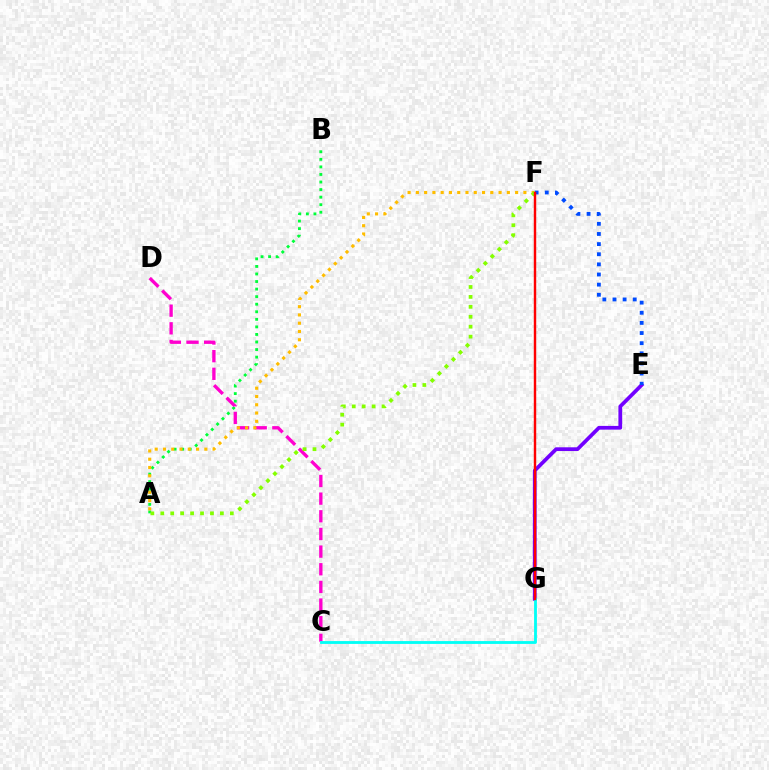{('A', 'B'): [{'color': '#00ff39', 'line_style': 'dotted', 'thickness': 2.05}], ('C', 'D'): [{'color': '#ff00cf', 'line_style': 'dashed', 'thickness': 2.4}], ('E', 'G'): [{'color': '#7200ff', 'line_style': 'solid', 'thickness': 2.69}], ('E', 'F'): [{'color': '#004bff', 'line_style': 'dotted', 'thickness': 2.75}], ('A', 'F'): [{'color': '#ffbd00', 'line_style': 'dotted', 'thickness': 2.25}, {'color': '#84ff00', 'line_style': 'dotted', 'thickness': 2.7}], ('C', 'G'): [{'color': '#00fff6', 'line_style': 'solid', 'thickness': 2.04}], ('F', 'G'): [{'color': '#ff0000', 'line_style': 'solid', 'thickness': 1.75}]}